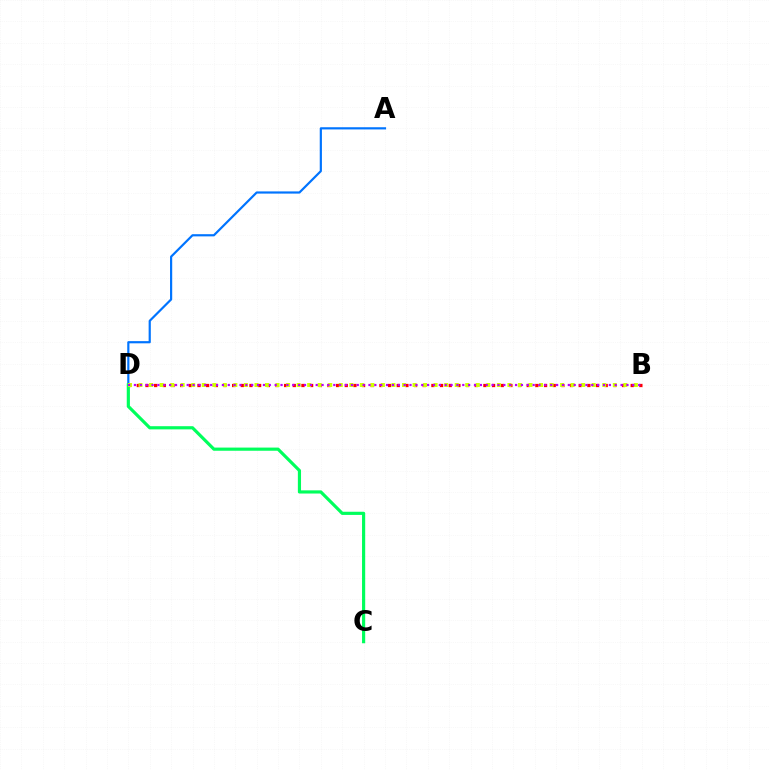{('B', 'D'): [{'color': '#ff0000', 'line_style': 'dotted', 'thickness': 2.35}, {'color': '#d1ff00', 'line_style': 'dotted', 'thickness': 2.86}, {'color': '#b900ff', 'line_style': 'dotted', 'thickness': 1.59}], ('A', 'D'): [{'color': '#0074ff', 'line_style': 'solid', 'thickness': 1.58}], ('C', 'D'): [{'color': '#00ff5c', 'line_style': 'solid', 'thickness': 2.28}]}